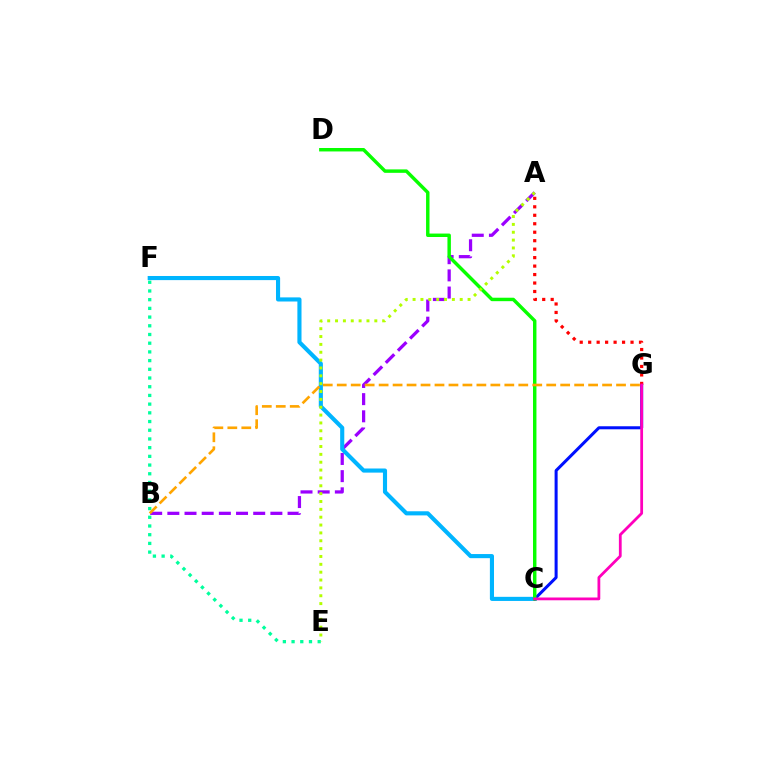{('A', 'B'): [{'color': '#9b00ff', 'line_style': 'dashed', 'thickness': 2.33}], ('E', 'F'): [{'color': '#00ff9d', 'line_style': 'dotted', 'thickness': 2.37}], ('C', 'F'): [{'color': '#00b5ff', 'line_style': 'solid', 'thickness': 2.96}], ('C', 'G'): [{'color': '#0010ff', 'line_style': 'solid', 'thickness': 2.18}, {'color': '#ff00bd', 'line_style': 'solid', 'thickness': 2.0}], ('C', 'D'): [{'color': '#08ff00', 'line_style': 'solid', 'thickness': 2.48}], ('A', 'G'): [{'color': '#ff0000', 'line_style': 'dotted', 'thickness': 2.3}], ('B', 'G'): [{'color': '#ffa500', 'line_style': 'dashed', 'thickness': 1.9}], ('A', 'E'): [{'color': '#b3ff00', 'line_style': 'dotted', 'thickness': 2.13}]}